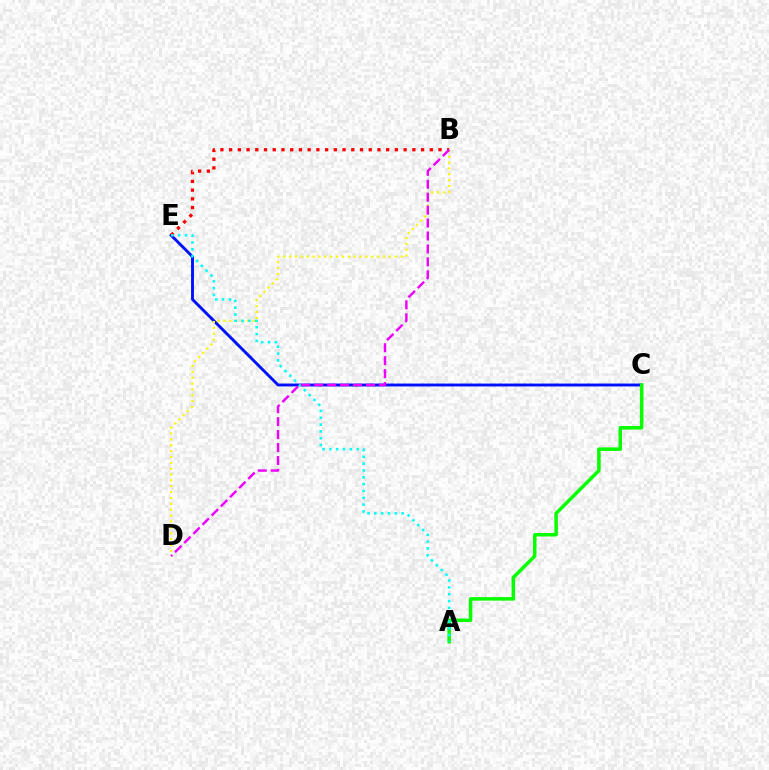{('C', 'E'): [{'color': '#0010ff', 'line_style': 'solid', 'thickness': 2.08}], ('B', 'D'): [{'color': '#fcf500', 'line_style': 'dotted', 'thickness': 1.59}, {'color': '#ee00ff', 'line_style': 'dashed', 'thickness': 1.76}], ('A', 'C'): [{'color': '#08ff00', 'line_style': 'solid', 'thickness': 2.53}], ('B', 'E'): [{'color': '#ff0000', 'line_style': 'dotted', 'thickness': 2.37}], ('A', 'E'): [{'color': '#00fff6', 'line_style': 'dotted', 'thickness': 1.85}]}